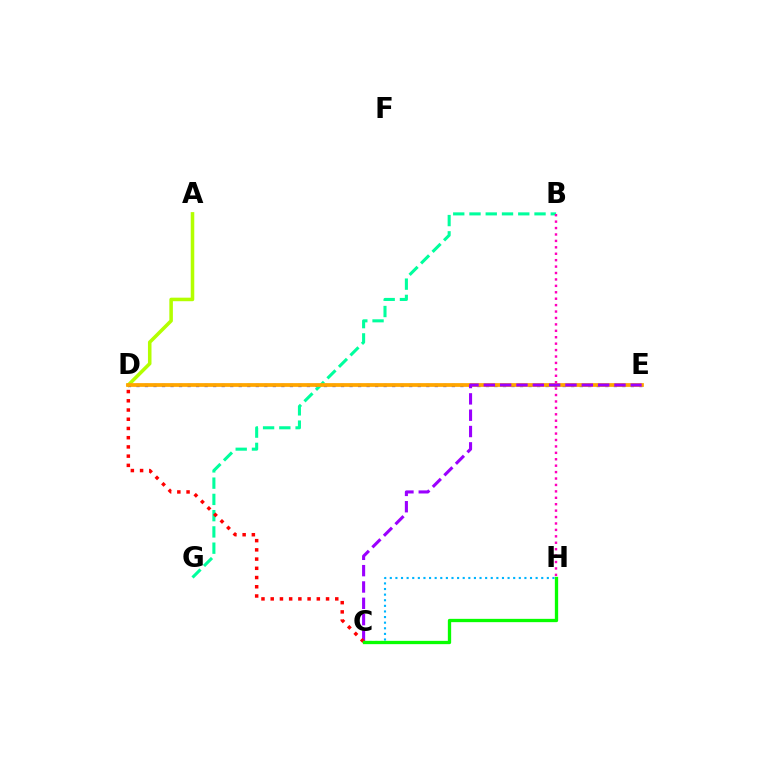{('A', 'D'): [{'color': '#b3ff00', 'line_style': 'solid', 'thickness': 2.55}], ('D', 'E'): [{'color': '#0010ff', 'line_style': 'dotted', 'thickness': 2.32}, {'color': '#ffa500', 'line_style': 'solid', 'thickness': 2.7}], ('B', 'G'): [{'color': '#00ff9d', 'line_style': 'dashed', 'thickness': 2.21}], ('C', 'E'): [{'color': '#9b00ff', 'line_style': 'dashed', 'thickness': 2.22}], ('B', 'H'): [{'color': '#ff00bd', 'line_style': 'dotted', 'thickness': 1.74}], ('C', 'D'): [{'color': '#ff0000', 'line_style': 'dotted', 'thickness': 2.51}], ('C', 'H'): [{'color': '#00b5ff', 'line_style': 'dotted', 'thickness': 1.52}, {'color': '#08ff00', 'line_style': 'solid', 'thickness': 2.38}]}